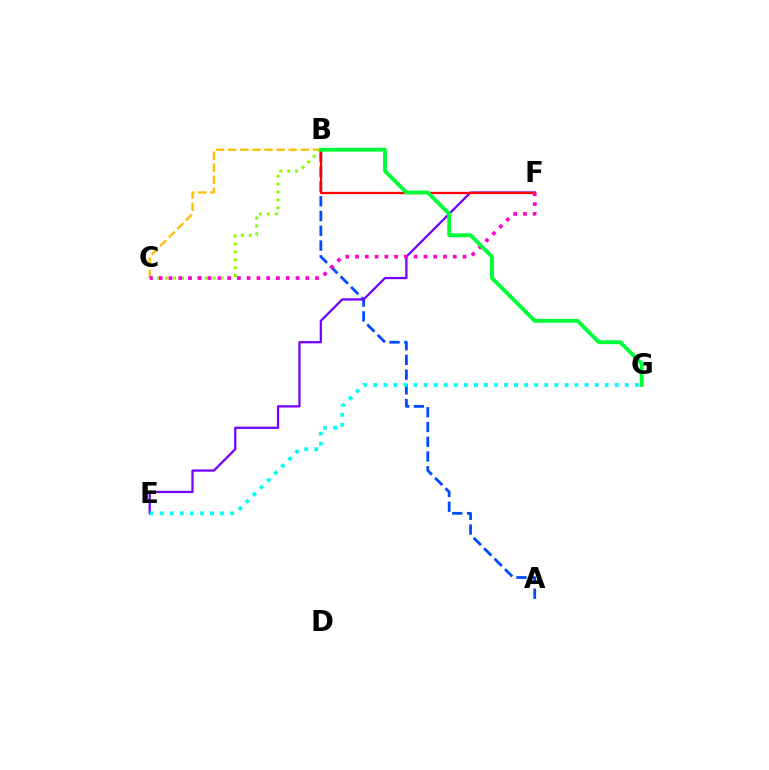{('A', 'B'): [{'color': '#004bff', 'line_style': 'dashed', 'thickness': 2.0}], ('B', 'C'): [{'color': '#ffbd00', 'line_style': 'dashed', 'thickness': 1.64}, {'color': '#84ff00', 'line_style': 'dotted', 'thickness': 2.15}], ('E', 'F'): [{'color': '#7200ff', 'line_style': 'solid', 'thickness': 1.62}], ('B', 'F'): [{'color': '#ff0000', 'line_style': 'solid', 'thickness': 1.66}], ('E', 'G'): [{'color': '#00fff6', 'line_style': 'dotted', 'thickness': 2.73}], ('C', 'F'): [{'color': '#ff00cf', 'line_style': 'dotted', 'thickness': 2.65}], ('B', 'G'): [{'color': '#00ff39', 'line_style': 'solid', 'thickness': 2.79}]}